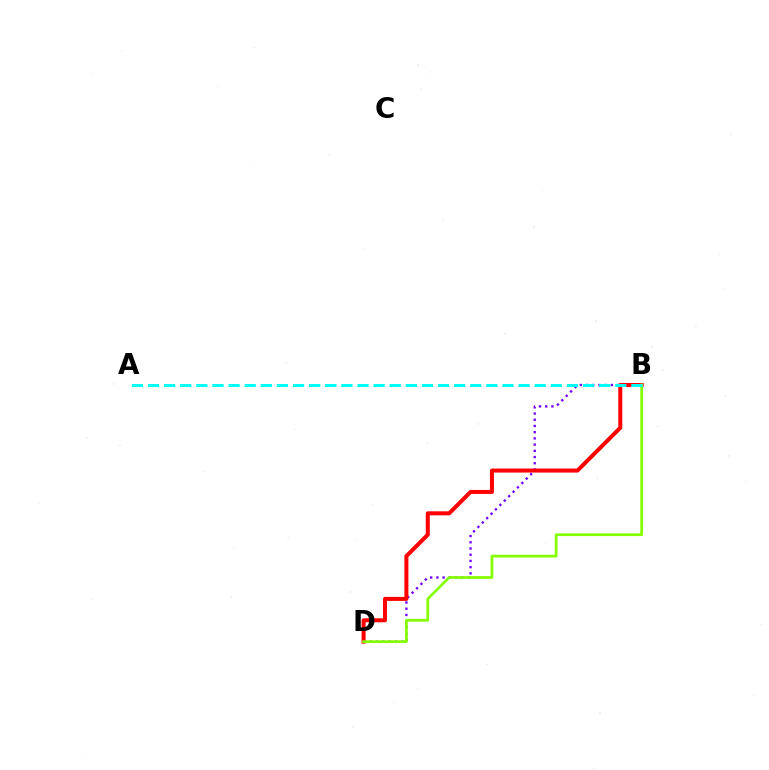{('B', 'D'): [{'color': '#7200ff', 'line_style': 'dotted', 'thickness': 1.69}, {'color': '#ff0000', 'line_style': 'solid', 'thickness': 2.89}, {'color': '#84ff00', 'line_style': 'solid', 'thickness': 1.96}], ('A', 'B'): [{'color': '#00fff6', 'line_style': 'dashed', 'thickness': 2.19}]}